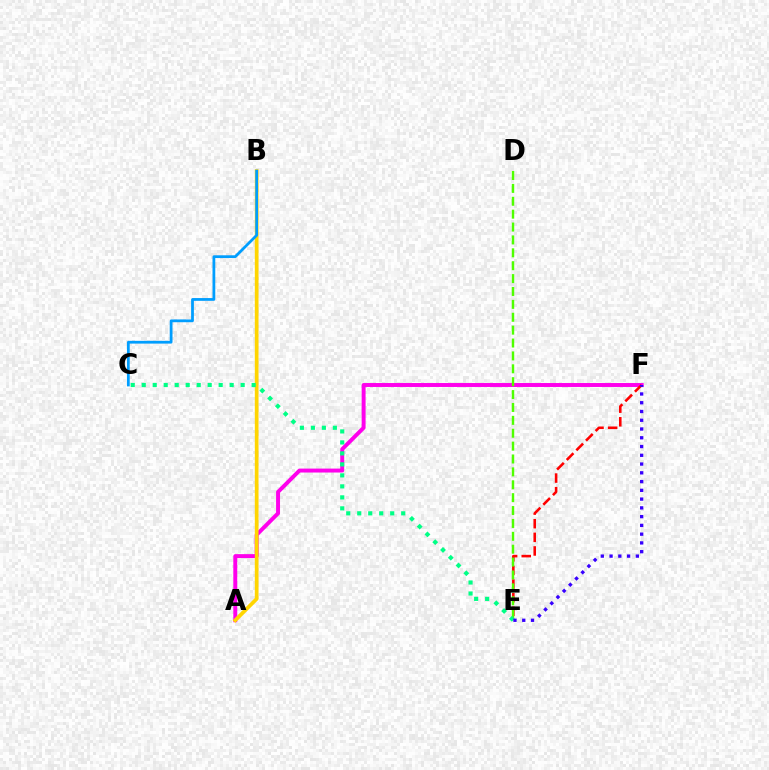{('A', 'F'): [{'color': '#ff00ed', 'line_style': 'solid', 'thickness': 2.84}], ('E', 'F'): [{'color': '#ff0000', 'line_style': 'dashed', 'thickness': 1.85}, {'color': '#3700ff', 'line_style': 'dotted', 'thickness': 2.38}], ('D', 'E'): [{'color': '#4fff00', 'line_style': 'dashed', 'thickness': 1.75}], ('A', 'B'): [{'color': '#ffd500', 'line_style': 'solid', 'thickness': 2.68}], ('C', 'E'): [{'color': '#00ff86', 'line_style': 'dotted', 'thickness': 2.99}], ('B', 'C'): [{'color': '#009eff', 'line_style': 'solid', 'thickness': 1.99}]}